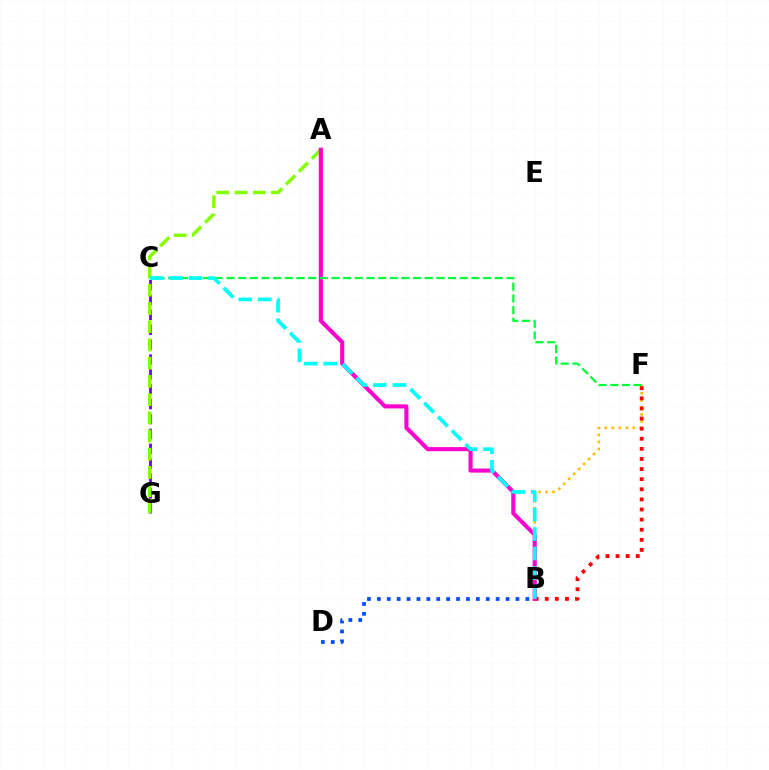{('B', 'F'): [{'color': '#ffbd00', 'line_style': 'dotted', 'thickness': 1.91}, {'color': '#ff0000', 'line_style': 'dotted', 'thickness': 2.75}], ('C', 'G'): [{'color': '#7200ff', 'line_style': 'dashed', 'thickness': 2.02}], ('A', 'G'): [{'color': '#84ff00', 'line_style': 'dashed', 'thickness': 2.48}], ('A', 'B'): [{'color': '#ff00cf', 'line_style': 'solid', 'thickness': 2.95}], ('C', 'F'): [{'color': '#00ff39', 'line_style': 'dashed', 'thickness': 1.58}], ('B', 'C'): [{'color': '#00fff6', 'line_style': 'dashed', 'thickness': 2.65}], ('B', 'D'): [{'color': '#004bff', 'line_style': 'dotted', 'thickness': 2.69}]}